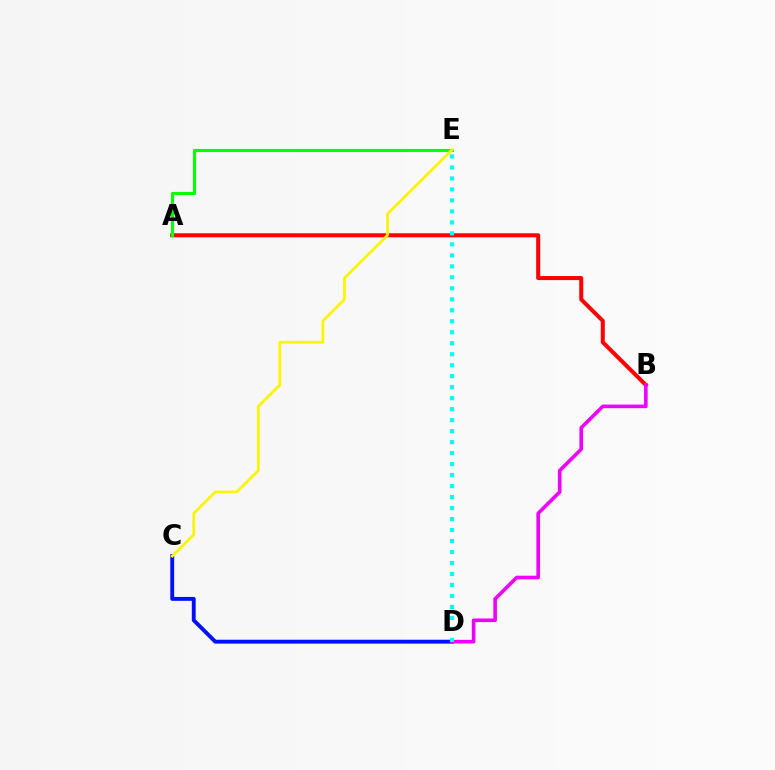{('C', 'D'): [{'color': '#0010ff', 'line_style': 'solid', 'thickness': 2.8}], ('A', 'B'): [{'color': '#ff0000', 'line_style': 'solid', 'thickness': 2.91}], ('B', 'D'): [{'color': '#ee00ff', 'line_style': 'solid', 'thickness': 2.61}], ('D', 'E'): [{'color': '#00fff6', 'line_style': 'dotted', 'thickness': 2.99}], ('A', 'E'): [{'color': '#08ff00', 'line_style': 'solid', 'thickness': 2.22}], ('C', 'E'): [{'color': '#fcf500', 'line_style': 'solid', 'thickness': 1.98}]}